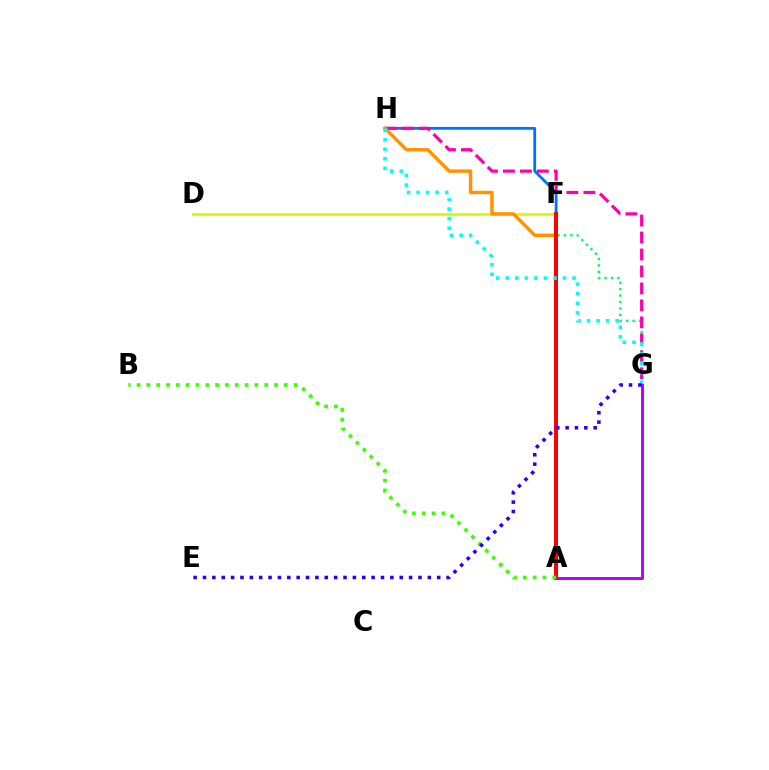{('F', 'H'): [{'color': '#0074ff', 'line_style': 'solid', 'thickness': 2.01}], ('D', 'F'): [{'color': '#d1ff00', 'line_style': 'solid', 'thickness': 2.09}], ('F', 'G'): [{'color': '#00ff5c', 'line_style': 'dotted', 'thickness': 1.75}], ('G', 'H'): [{'color': '#ff00ac', 'line_style': 'dashed', 'thickness': 2.3}, {'color': '#00fff6', 'line_style': 'dotted', 'thickness': 2.59}], ('A', 'G'): [{'color': '#b900ff', 'line_style': 'solid', 'thickness': 2.13}], ('A', 'H'): [{'color': '#ff9400', 'line_style': 'solid', 'thickness': 2.49}], ('A', 'F'): [{'color': '#ff0000', 'line_style': 'solid', 'thickness': 2.88}], ('A', 'B'): [{'color': '#3dff00', 'line_style': 'dotted', 'thickness': 2.67}], ('E', 'G'): [{'color': '#2500ff', 'line_style': 'dotted', 'thickness': 2.55}]}